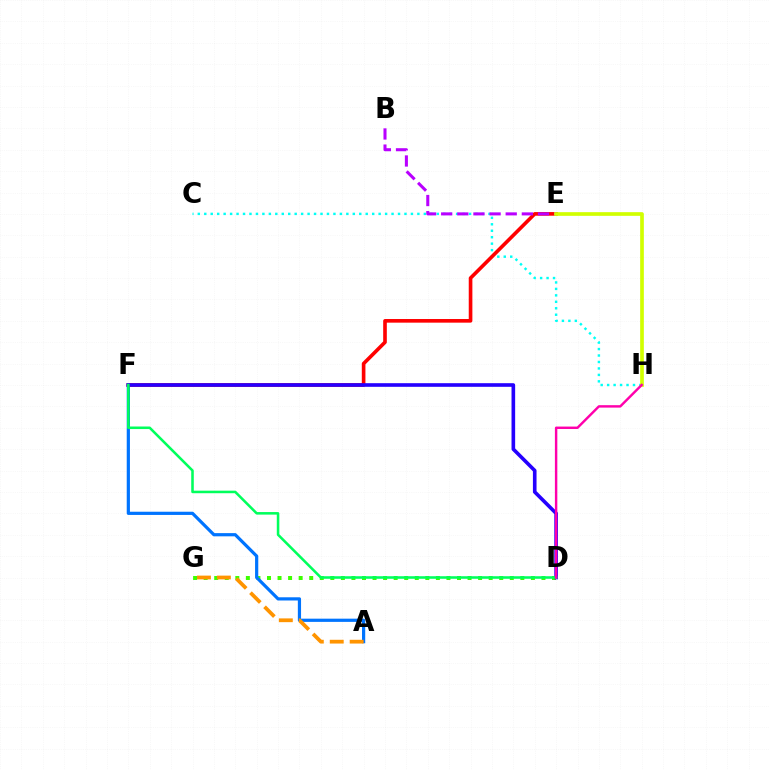{('C', 'H'): [{'color': '#00fff6', 'line_style': 'dotted', 'thickness': 1.75}], ('D', 'G'): [{'color': '#3dff00', 'line_style': 'dotted', 'thickness': 2.87}], ('E', 'F'): [{'color': '#ff0000', 'line_style': 'solid', 'thickness': 2.62}], ('B', 'E'): [{'color': '#b900ff', 'line_style': 'dashed', 'thickness': 2.19}], ('A', 'F'): [{'color': '#0074ff', 'line_style': 'solid', 'thickness': 2.31}], ('D', 'F'): [{'color': '#2500ff', 'line_style': 'solid', 'thickness': 2.61}, {'color': '#00ff5c', 'line_style': 'solid', 'thickness': 1.84}], ('A', 'G'): [{'color': '#ff9400', 'line_style': 'dashed', 'thickness': 2.71}], ('E', 'H'): [{'color': '#d1ff00', 'line_style': 'solid', 'thickness': 2.65}], ('D', 'H'): [{'color': '#ff00ac', 'line_style': 'solid', 'thickness': 1.75}]}